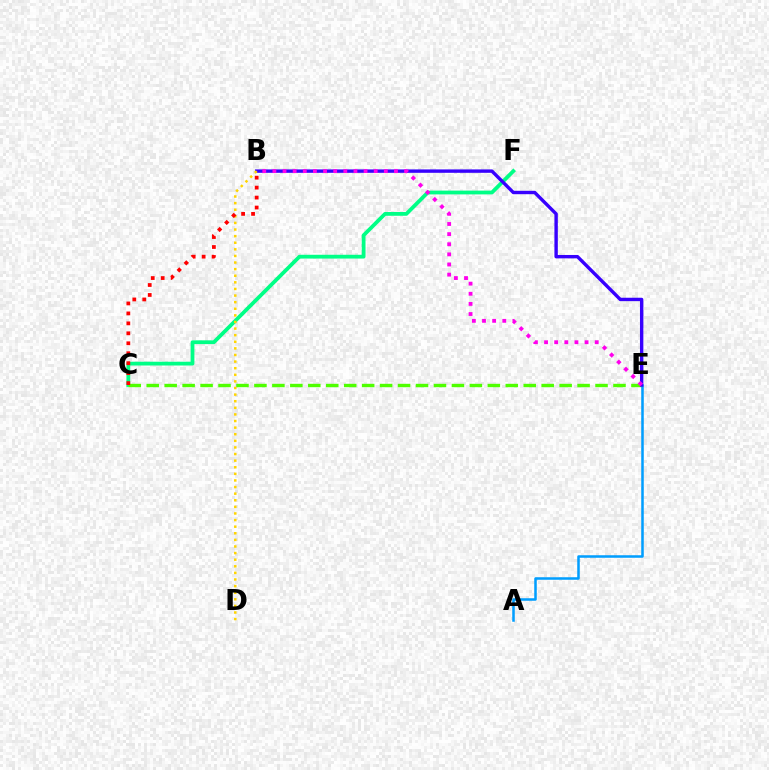{('C', 'F'): [{'color': '#00ff86', 'line_style': 'solid', 'thickness': 2.72}], ('C', 'E'): [{'color': '#4fff00', 'line_style': 'dashed', 'thickness': 2.44}], ('A', 'E'): [{'color': '#009eff', 'line_style': 'solid', 'thickness': 1.81}], ('B', 'E'): [{'color': '#3700ff', 'line_style': 'solid', 'thickness': 2.45}, {'color': '#ff00ed', 'line_style': 'dotted', 'thickness': 2.75}], ('B', 'D'): [{'color': '#ffd500', 'line_style': 'dotted', 'thickness': 1.79}], ('B', 'C'): [{'color': '#ff0000', 'line_style': 'dotted', 'thickness': 2.71}]}